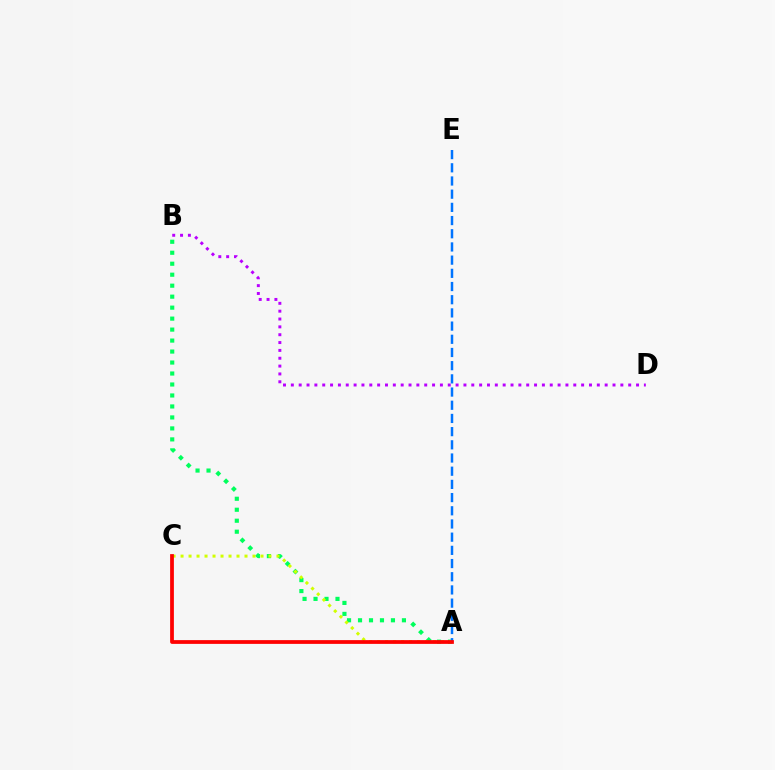{('B', 'D'): [{'color': '#b900ff', 'line_style': 'dotted', 'thickness': 2.13}], ('A', 'B'): [{'color': '#00ff5c', 'line_style': 'dotted', 'thickness': 2.98}], ('A', 'C'): [{'color': '#d1ff00', 'line_style': 'dotted', 'thickness': 2.17}, {'color': '#ff0000', 'line_style': 'solid', 'thickness': 2.71}], ('A', 'E'): [{'color': '#0074ff', 'line_style': 'dashed', 'thickness': 1.79}]}